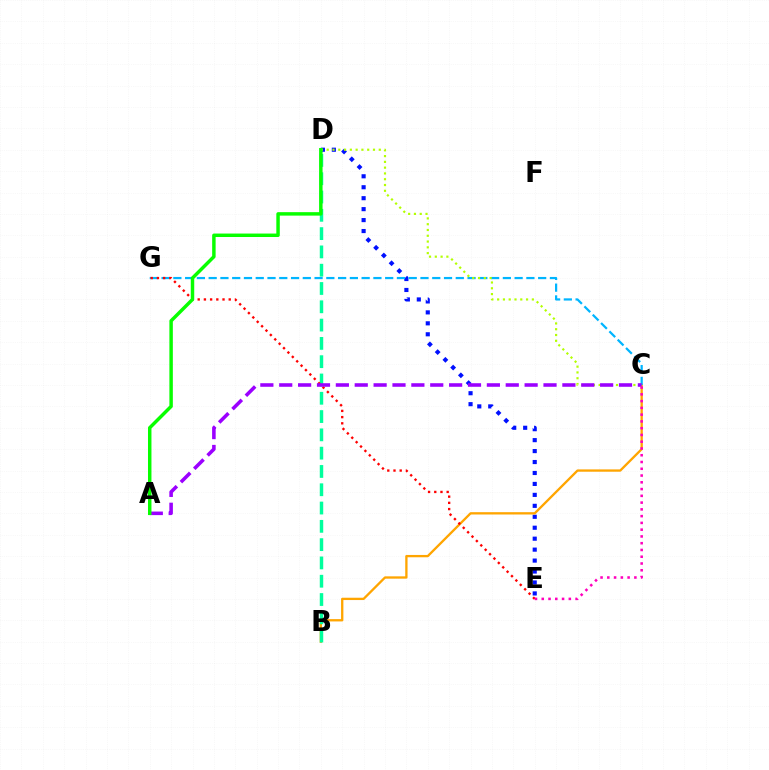{('D', 'E'): [{'color': '#0010ff', 'line_style': 'dotted', 'thickness': 2.98}], ('B', 'C'): [{'color': '#ffa500', 'line_style': 'solid', 'thickness': 1.67}], ('C', 'G'): [{'color': '#00b5ff', 'line_style': 'dashed', 'thickness': 1.6}], ('C', 'D'): [{'color': '#b3ff00', 'line_style': 'dotted', 'thickness': 1.57}], ('B', 'D'): [{'color': '#00ff9d', 'line_style': 'dashed', 'thickness': 2.49}], ('E', 'G'): [{'color': '#ff0000', 'line_style': 'dotted', 'thickness': 1.69}], ('A', 'C'): [{'color': '#9b00ff', 'line_style': 'dashed', 'thickness': 2.56}], ('C', 'E'): [{'color': '#ff00bd', 'line_style': 'dotted', 'thickness': 1.84}], ('A', 'D'): [{'color': '#08ff00', 'line_style': 'solid', 'thickness': 2.49}]}